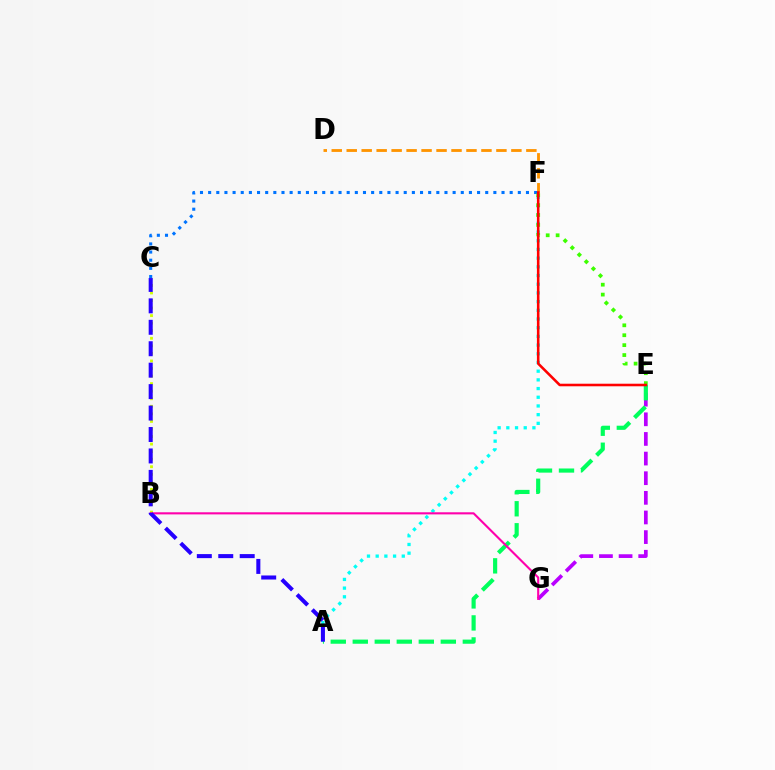{('A', 'F'): [{'color': '#00fff6', 'line_style': 'dotted', 'thickness': 2.36}], ('C', 'F'): [{'color': '#0074ff', 'line_style': 'dotted', 'thickness': 2.21}], ('E', 'G'): [{'color': '#b900ff', 'line_style': 'dashed', 'thickness': 2.67}], ('E', 'F'): [{'color': '#3dff00', 'line_style': 'dotted', 'thickness': 2.69}, {'color': '#ff0000', 'line_style': 'solid', 'thickness': 1.85}], ('B', 'C'): [{'color': '#d1ff00', 'line_style': 'dotted', 'thickness': 2.05}], ('A', 'E'): [{'color': '#00ff5c', 'line_style': 'dashed', 'thickness': 2.99}], ('B', 'G'): [{'color': '#ff00ac', 'line_style': 'solid', 'thickness': 1.52}], ('D', 'F'): [{'color': '#ff9400', 'line_style': 'dashed', 'thickness': 2.03}], ('A', 'C'): [{'color': '#2500ff', 'line_style': 'dashed', 'thickness': 2.91}]}